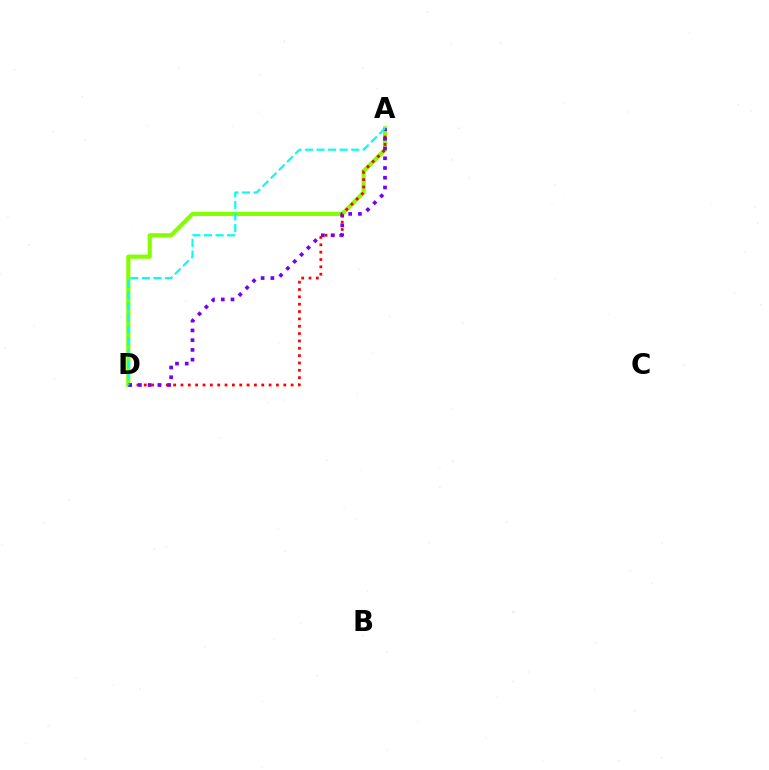{('A', 'D'): [{'color': '#84ff00', 'line_style': 'solid', 'thickness': 2.99}, {'color': '#ff0000', 'line_style': 'dotted', 'thickness': 2.0}, {'color': '#7200ff', 'line_style': 'dotted', 'thickness': 2.65}, {'color': '#00fff6', 'line_style': 'dashed', 'thickness': 1.57}]}